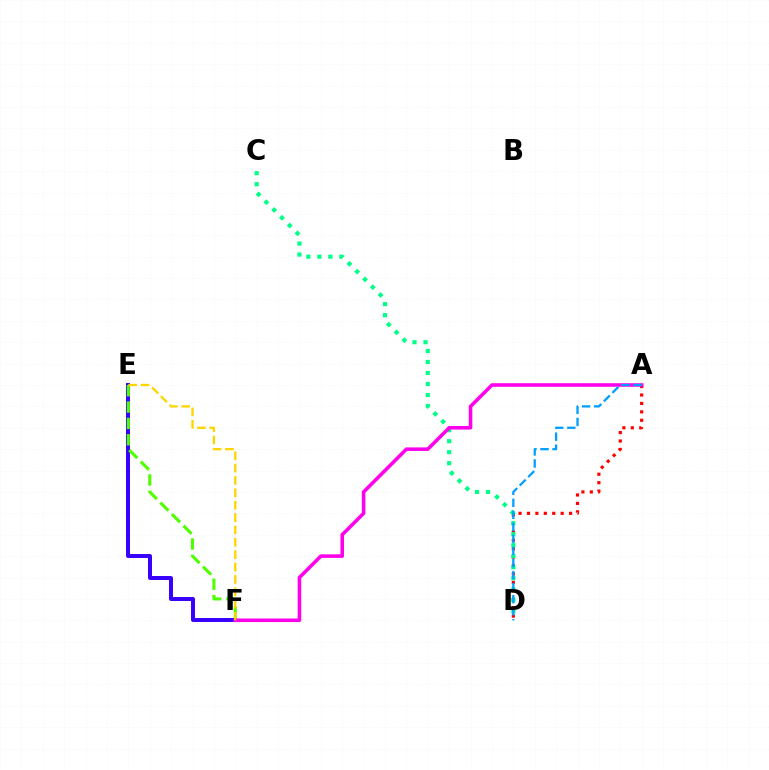{('A', 'D'): [{'color': '#ff0000', 'line_style': 'dotted', 'thickness': 2.29}, {'color': '#009eff', 'line_style': 'dashed', 'thickness': 1.64}], ('C', 'D'): [{'color': '#00ff86', 'line_style': 'dotted', 'thickness': 2.99}], ('E', 'F'): [{'color': '#3700ff', 'line_style': 'solid', 'thickness': 2.86}, {'color': '#4fff00', 'line_style': 'dashed', 'thickness': 2.22}, {'color': '#ffd500', 'line_style': 'dashed', 'thickness': 1.68}], ('A', 'F'): [{'color': '#ff00ed', 'line_style': 'solid', 'thickness': 2.57}]}